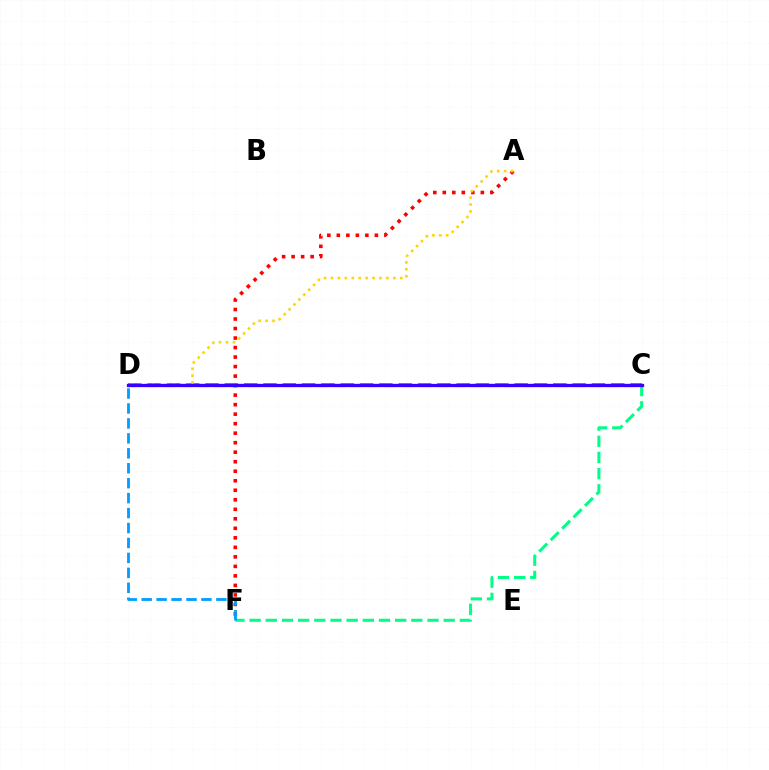{('C', 'D'): [{'color': '#ff00ed', 'line_style': 'dashed', 'thickness': 2.62}, {'color': '#4fff00', 'line_style': 'dashed', 'thickness': 2.32}, {'color': '#3700ff', 'line_style': 'solid', 'thickness': 2.34}], ('A', 'F'): [{'color': '#ff0000', 'line_style': 'dotted', 'thickness': 2.58}], ('C', 'F'): [{'color': '#00ff86', 'line_style': 'dashed', 'thickness': 2.2}], ('A', 'D'): [{'color': '#ffd500', 'line_style': 'dotted', 'thickness': 1.88}], ('D', 'F'): [{'color': '#009eff', 'line_style': 'dashed', 'thickness': 2.03}]}